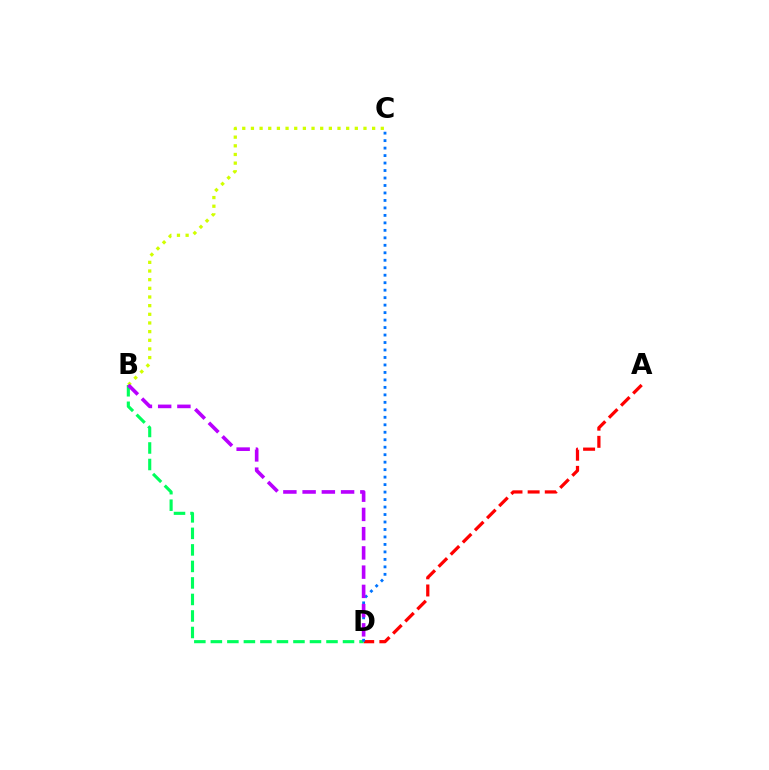{('A', 'D'): [{'color': '#ff0000', 'line_style': 'dashed', 'thickness': 2.33}], ('B', 'D'): [{'color': '#00ff5c', 'line_style': 'dashed', 'thickness': 2.24}, {'color': '#b900ff', 'line_style': 'dashed', 'thickness': 2.61}], ('B', 'C'): [{'color': '#d1ff00', 'line_style': 'dotted', 'thickness': 2.35}], ('C', 'D'): [{'color': '#0074ff', 'line_style': 'dotted', 'thickness': 2.03}]}